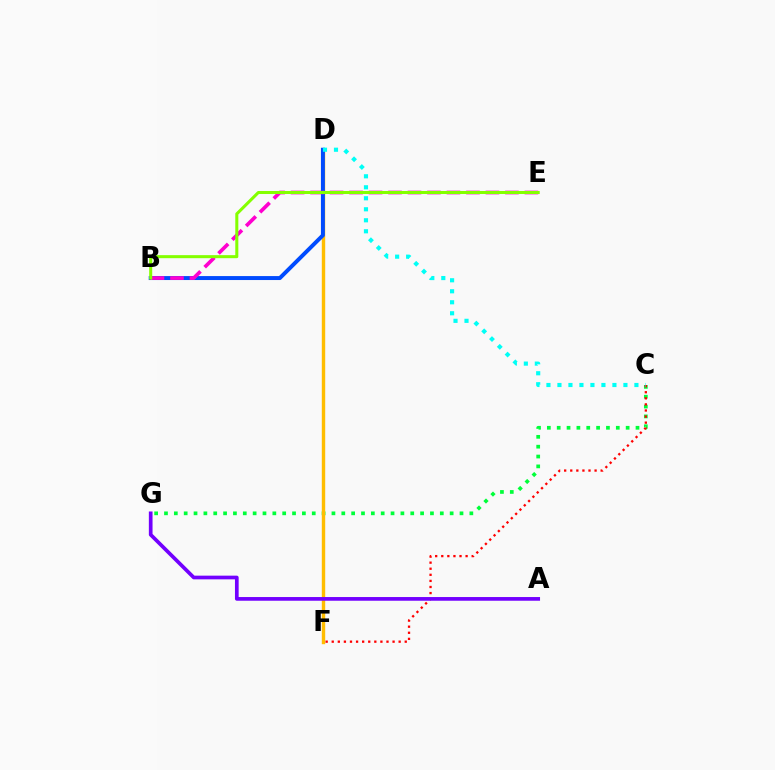{('C', 'G'): [{'color': '#00ff39', 'line_style': 'dotted', 'thickness': 2.68}], ('D', 'F'): [{'color': '#ffbd00', 'line_style': 'solid', 'thickness': 2.45}], ('C', 'F'): [{'color': '#ff0000', 'line_style': 'dotted', 'thickness': 1.65}], ('B', 'D'): [{'color': '#004bff', 'line_style': 'solid', 'thickness': 2.85}], ('B', 'E'): [{'color': '#ff00cf', 'line_style': 'dashed', 'thickness': 2.65}, {'color': '#84ff00', 'line_style': 'solid', 'thickness': 2.19}], ('A', 'G'): [{'color': '#7200ff', 'line_style': 'solid', 'thickness': 2.66}], ('C', 'D'): [{'color': '#00fff6', 'line_style': 'dotted', 'thickness': 2.99}]}